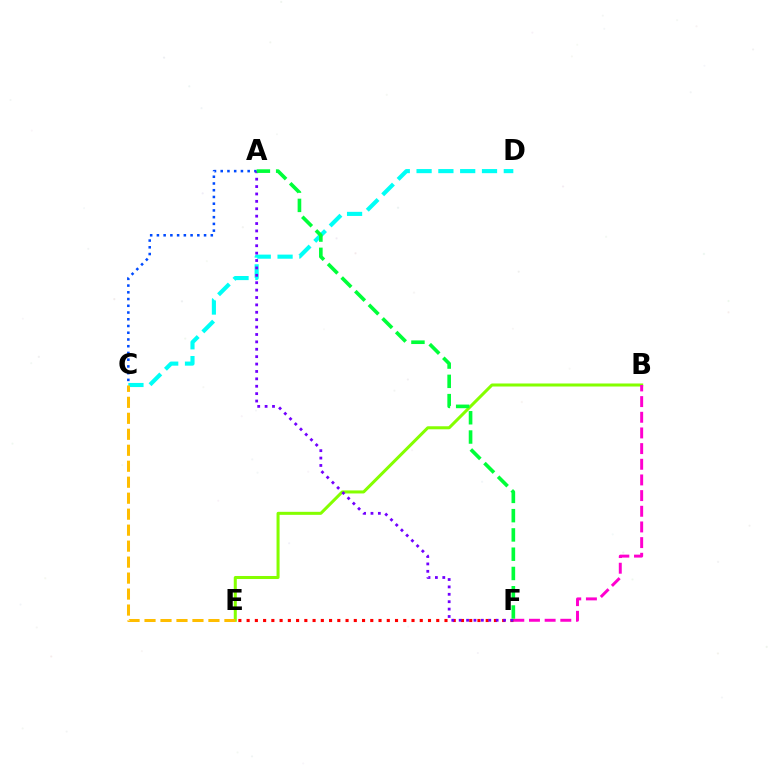{('B', 'E'): [{'color': '#84ff00', 'line_style': 'solid', 'thickness': 2.18}], ('C', 'D'): [{'color': '#00fff6', 'line_style': 'dashed', 'thickness': 2.96}], ('C', 'E'): [{'color': '#ffbd00', 'line_style': 'dashed', 'thickness': 2.17}], ('B', 'F'): [{'color': '#ff00cf', 'line_style': 'dashed', 'thickness': 2.13}], ('A', 'C'): [{'color': '#004bff', 'line_style': 'dotted', 'thickness': 1.83}], ('E', 'F'): [{'color': '#ff0000', 'line_style': 'dotted', 'thickness': 2.24}], ('A', 'F'): [{'color': '#7200ff', 'line_style': 'dotted', 'thickness': 2.01}, {'color': '#00ff39', 'line_style': 'dashed', 'thickness': 2.62}]}